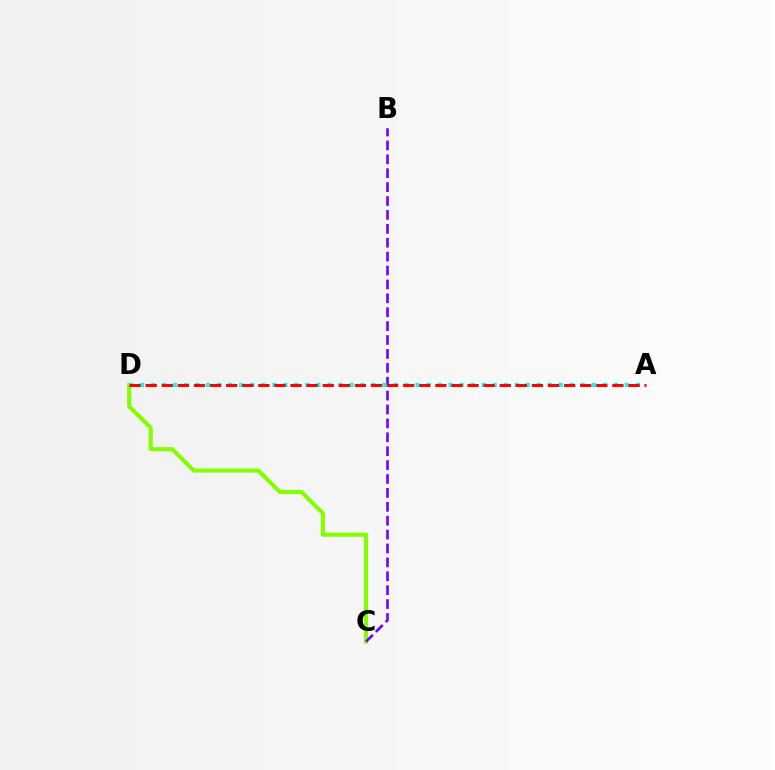{('C', 'D'): [{'color': '#84ff00', 'line_style': 'solid', 'thickness': 2.98}], ('B', 'C'): [{'color': '#7200ff', 'line_style': 'dashed', 'thickness': 1.89}], ('A', 'D'): [{'color': '#00fff6', 'line_style': 'dotted', 'thickness': 2.99}, {'color': '#ff0000', 'line_style': 'dashed', 'thickness': 2.19}]}